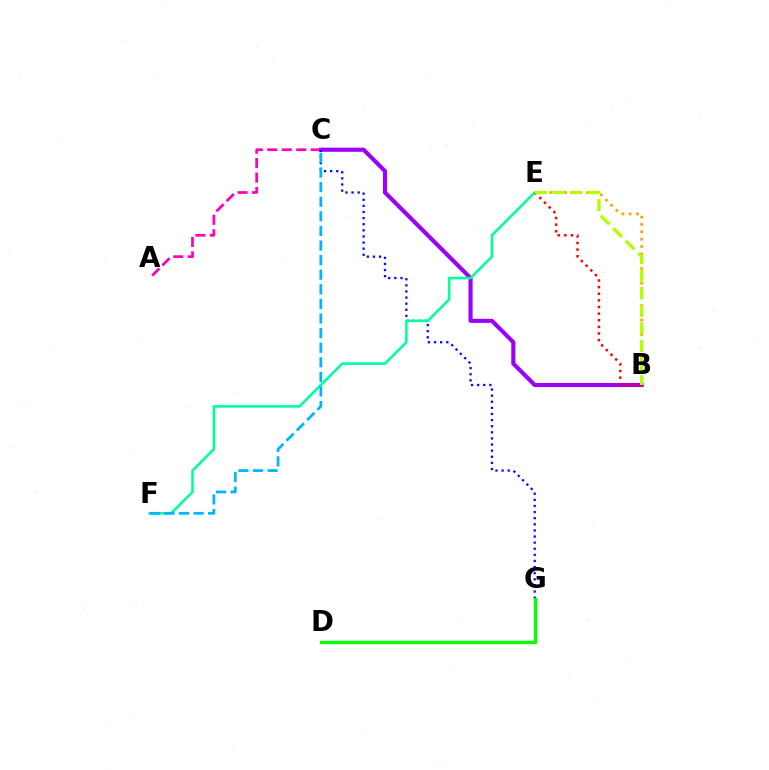{('B', 'C'): [{'color': '#9b00ff', 'line_style': 'solid', 'thickness': 2.97}], ('A', 'C'): [{'color': '#ff00bd', 'line_style': 'dashed', 'thickness': 1.97}], ('C', 'G'): [{'color': '#0010ff', 'line_style': 'dotted', 'thickness': 1.66}], ('E', 'F'): [{'color': '#00ff9d', 'line_style': 'solid', 'thickness': 1.85}], ('C', 'F'): [{'color': '#00b5ff', 'line_style': 'dashed', 'thickness': 1.98}], ('D', 'G'): [{'color': '#08ff00', 'line_style': 'solid', 'thickness': 2.4}], ('B', 'E'): [{'color': '#ffa500', 'line_style': 'dotted', 'thickness': 2.0}, {'color': '#ff0000', 'line_style': 'dotted', 'thickness': 1.8}, {'color': '#b3ff00', 'line_style': 'dashed', 'thickness': 2.4}]}